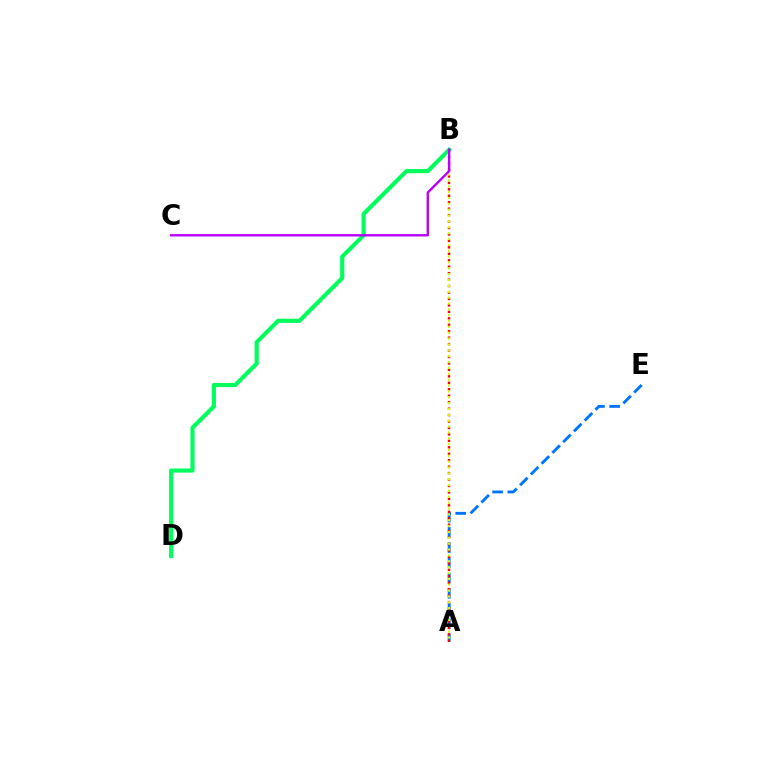{('A', 'E'): [{'color': '#0074ff', 'line_style': 'dashed', 'thickness': 2.07}], ('B', 'D'): [{'color': '#00ff5c', 'line_style': 'solid', 'thickness': 2.99}], ('A', 'B'): [{'color': '#ff0000', 'line_style': 'dotted', 'thickness': 1.75}, {'color': '#d1ff00', 'line_style': 'dotted', 'thickness': 1.59}], ('B', 'C'): [{'color': '#b900ff', 'line_style': 'solid', 'thickness': 1.7}]}